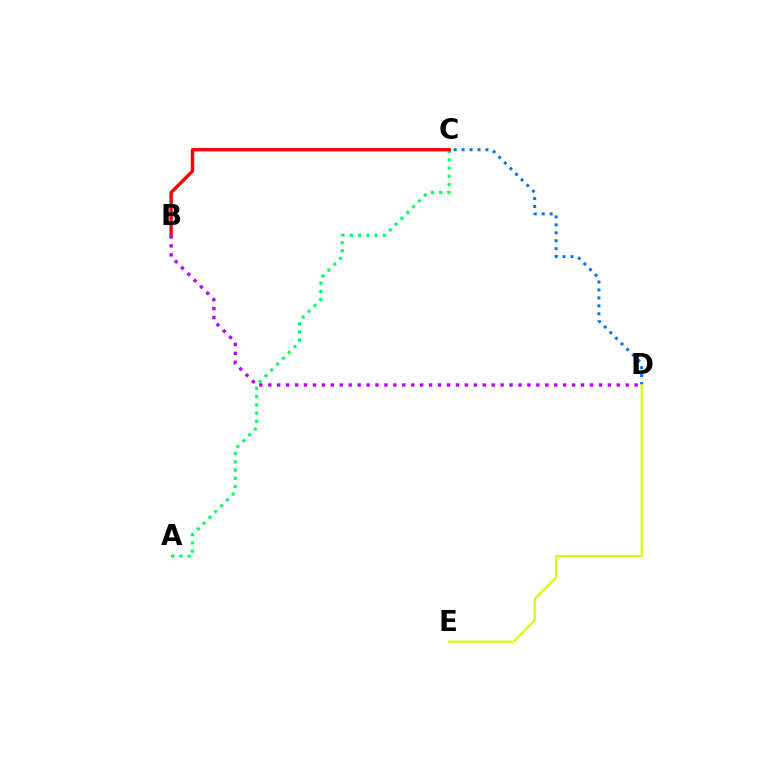{('A', 'C'): [{'color': '#00ff5c', 'line_style': 'dotted', 'thickness': 2.24}], ('C', 'D'): [{'color': '#0074ff', 'line_style': 'dotted', 'thickness': 2.16}], ('B', 'C'): [{'color': '#ff0000', 'line_style': 'solid', 'thickness': 2.43}], ('B', 'D'): [{'color': '#b900ff', 'line_style': 'dotted', 'thickness': 2.43}], ('D', 'E'): [{'color': '#d1ff00', 'line_style': 'solid', 'thickness': 1.59}]}